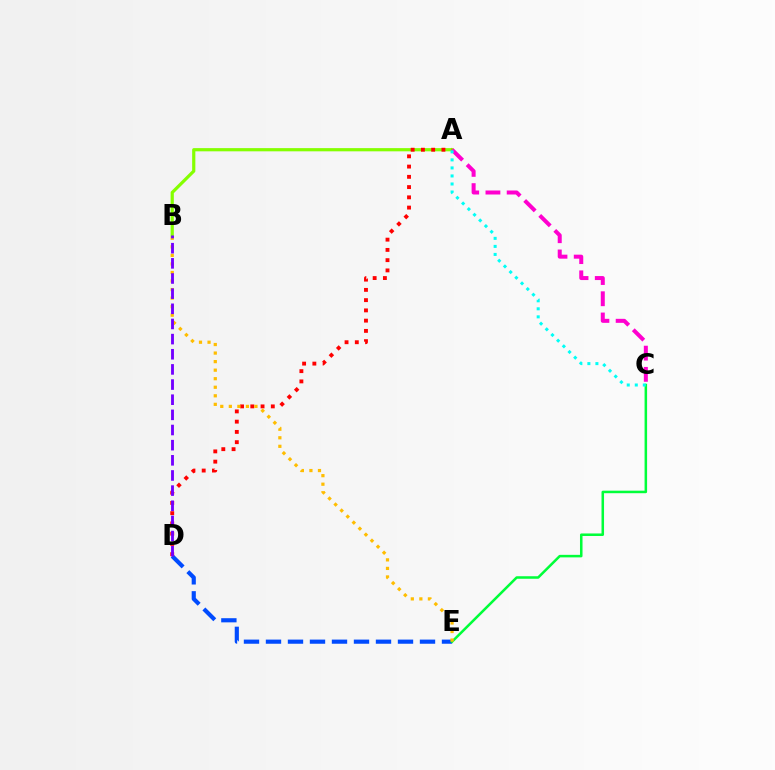{('A', 'B'): [{'color': '#84ff00', 'line_style': 'solid', 'thickness': 2.3}], ('D', 'E'): [{'color': '#004bff', 'line_style': 'dashed', 'thickness': 2.99}], ('A', 'D'): [{'color': '#ff0000', 'line_style': 'dotted', 'thickness': 2.79}], ('C', 'E'): [{'color': '#00ff39', 'line_style': 'solid', 'thickness': 1.82}], ('B', 'E'): [{'color': '#ffbd00', 'line_style': 'dotted', 'thickness': 2.32}], ('A', 'C'): [{'color': '#ff00cf', 'line_style': 'dashed', 'thickness': 2.88}, {'color': '#00fff6', 'line_style': 'dotted', 'thickness': 2.18}], ('B', 'D'): [{'color': '#7200ff', 'line_style': 'dashed', 'thickness': 2.06}]}